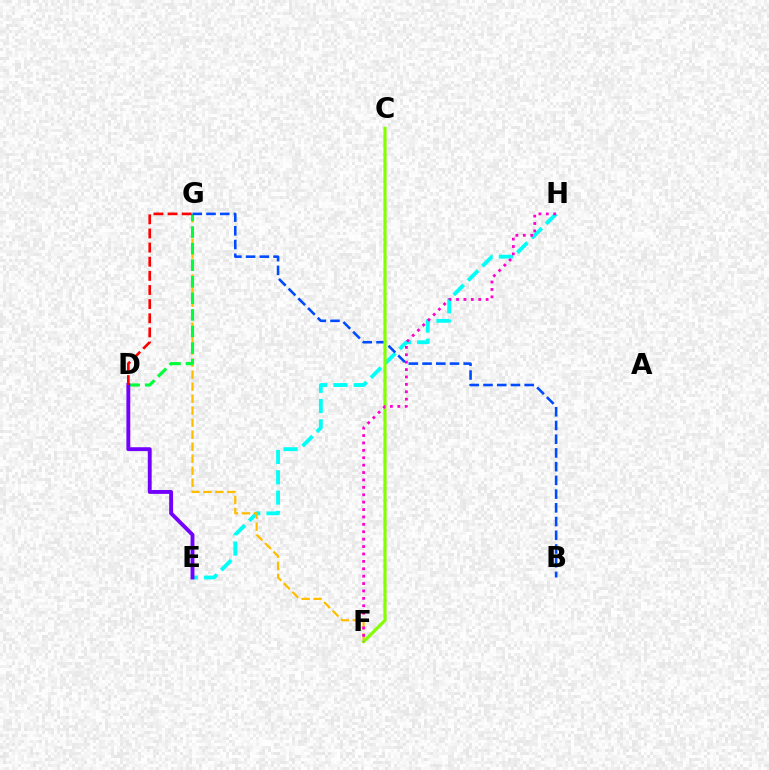{('E', 'H'): [{'color': '#00fff6', 'line_style': 'dashed', 'thickness': 2.76}], ('F', 'G'): [{'color': '#ffbd00', 'line_style': 'dashed', 'thickness': 1.63}], ('D', 'G'): [{'color': '#00ff39', 'line_style': 'dashed', 'thickness': 2.25}, {'color': '#ff0000', 'line_style': 'dashed', 'thickness': 1.92}], ('B', 'G'): [{'color': '#004bff', 'line_style': 'dashed', 'thickness': 1.86}], ('D', 'E'): [{'color': '#7200ff', 'line_style': 'solid', 'thickness': 2.79}], ('C', 'F'): [{'color': '#84ff00', 'line_style': 'solid', 'thickness': 2.28}], ('F', 'H'): [{'color': '#ff00cf', 'line_style': 'dotted', 'thickness': 2.01}]}